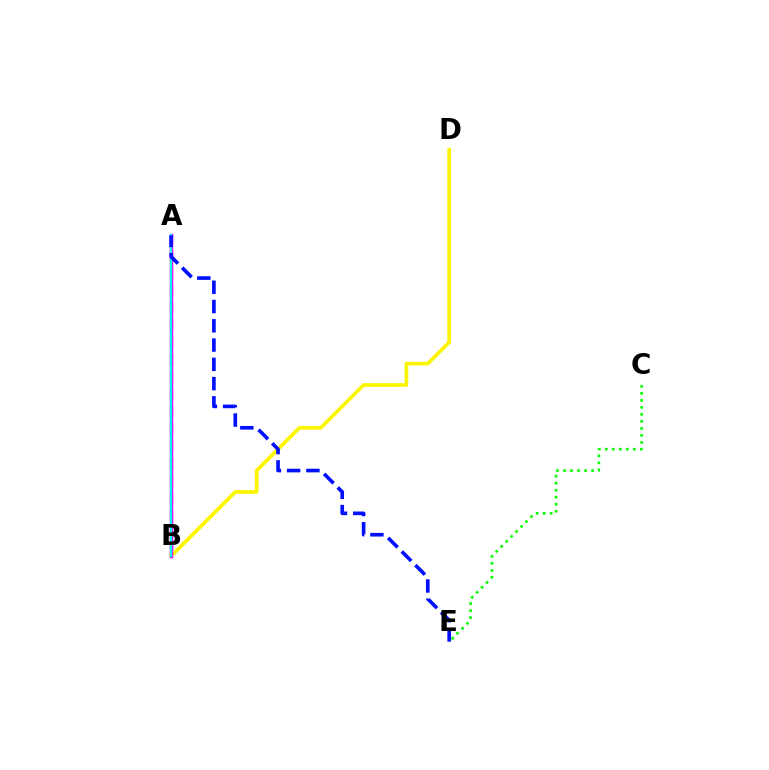{('A', 'B'): [{'color': '#ff0000', 'line_style': 'dashed', 'thickness': 2.35}, {'color': '#ee00ff', 'line_style': 'solid', 'thickness': 2.46}, {'color': '#00fff6', 'line_style': 'solid', 'thickness': 1.6}], ('B', 'D'): [{'color': '#fcf500', 'line_style': 'solid', 'thickness': 2.66}], ('C', 'E'): [{'color': '#08ff00', 'line_style': 'dotted', 'thickness': 1.91}], ('A', 'E'): [{'color': '#0010ff', 'line_style': 'dashed', 'thickness': 2.62}]}